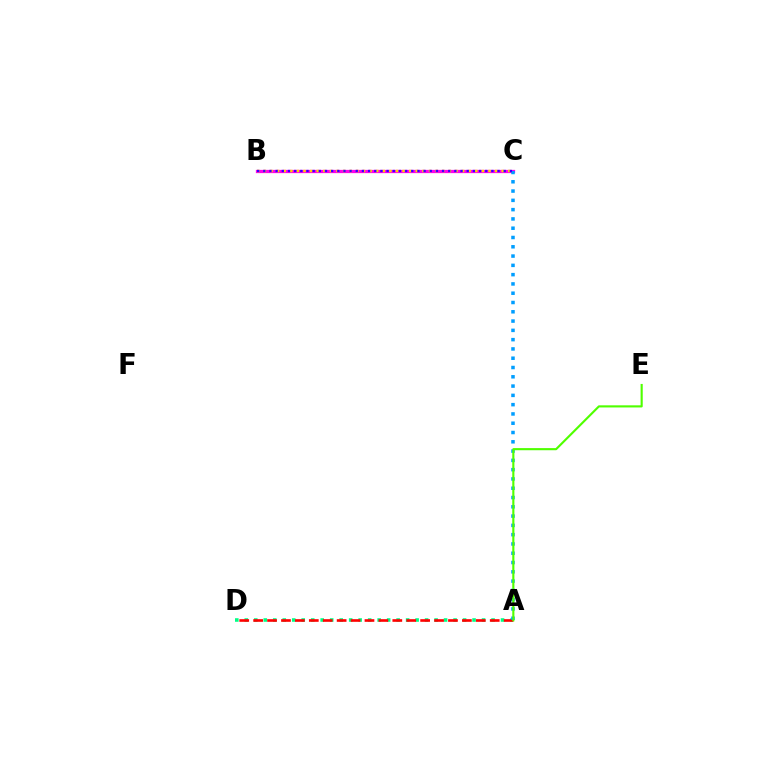{('B', 'C'): [{'color': '#ff00ed', 'line_style': 'solid', 'thickness': 2.34}, {'color': '#ffd500', 'line_style': 'dotted', 'thickness': 1.8}, {'color': '#3700ff', 'line_style': 'dotted', 'thickness': 1.67}], ('A', 'D'): [{'color': '#00ff86', 'line_style': 'dotted', 'thickness': 2.58}, {'color': '#ff0000', 'line_style': 'dashed', 'thickness': 1.89}], ('A', 'C'): [{'color': '#009eff', 'line_style': 'dotted', 'thickness': 2.52}], ('A', 'E'): [{'color': '#4fff00', 'line_style': 'solid', 'thickness': 1.53}]}